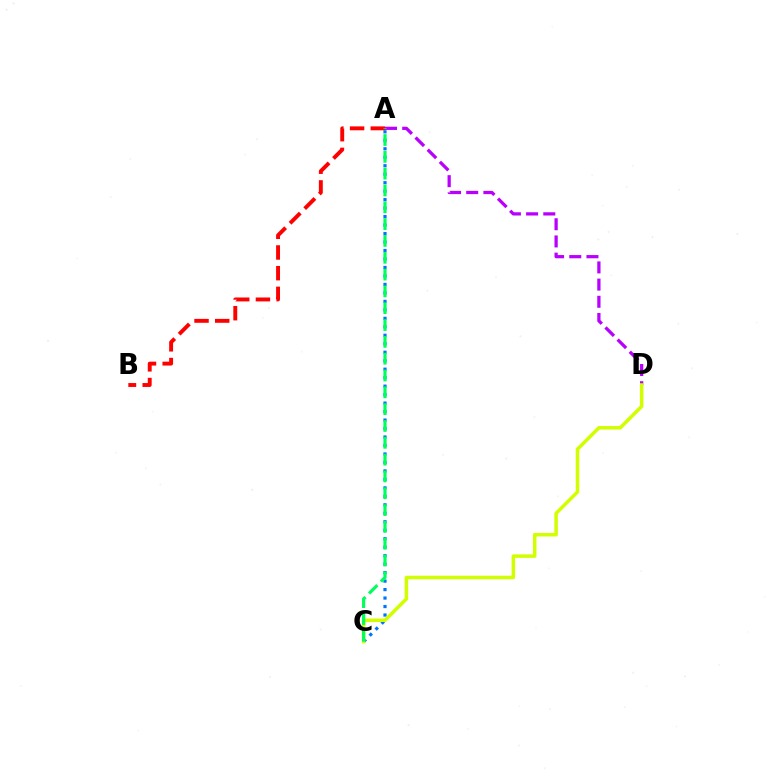{('A', 'C'): [{'color': '#0074ff', 'line_style': 'dotted', 'thickness': 2.3}, {'color': '#00ff5c', 'line_style': 'dashed', 'thickness': 2.29}], ('A', 'D'): [{'color': '#b900ff', 'line_style': 'dashed', 'thickness': 2.33}], ('C', 'D'): [{'color': '#d1ff00', 'line_style': 'solid', 'thickness': 2.53}], ('A', 'B'): [{'color': '#ff0000', 'line_style': 'dashed', 'thickness': 2.81}]}